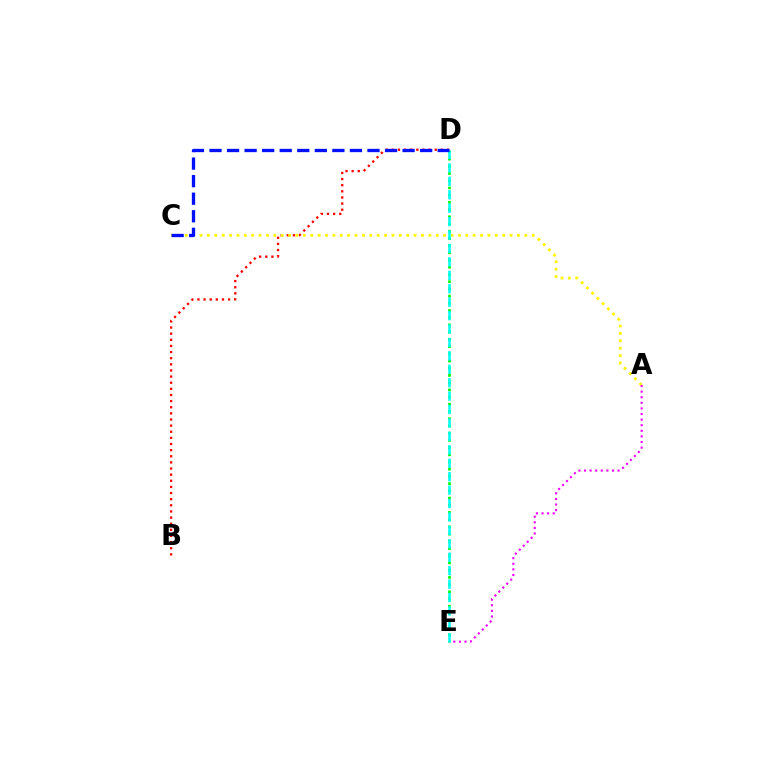{('B', 'D'): [{'color': '#ff0000', 'line_style': 'dotted', 'thickness': 1.67}], ('A', 'C'): [{'color': '#fcf500', 'line_style': 'dotted', 'thickness': 2.01}], ('D', 'E'): [{'color': '#08ff00', 'line_style': 'dotted', 'thickness': 1.96}, {'color': '#00fff6', 'line_style': 'dashed', 'thickness': 1.82}], ('A', 'E'): [{'color': '#ee00ff', 'line_style': 'dotted', 'thickness': 1.52}], ('C', 'D'): [{'color': '#0010ff', 'line_style': 'dashed', 'thickness': 2.38}]}